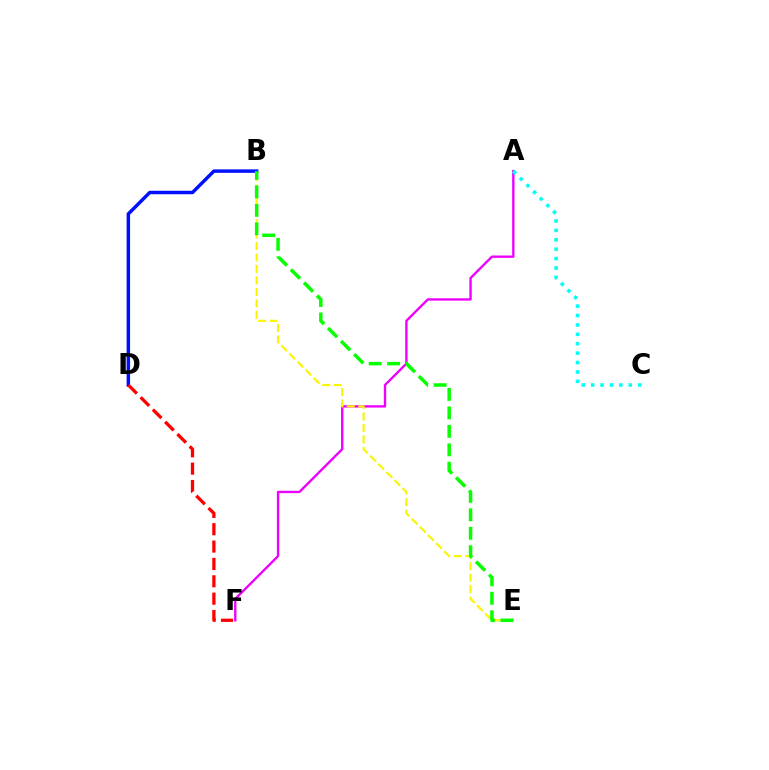{('A', 'F'): [{'color': '#ee00ff', 'line_style': 'solid', 'thickness': 1.7}], ('B', 'E'): [{'color': '#fcf500', 'line_style': 'dashed', 'thickness': 1.56}, {'color': '#08ff00', 'line_style': 'dashed', 'thickness': 2.51}], ('B', 'D'): [{'color': '#0010ff', 'line_style': 'solid', 'thickness': 2.49}], ('D', 'F'): [{'color': '#ff0000', 'line_style': 'dashed', 'thickness': 2.36}], ('A', 'C'): [{'color': '#00fff6', 'line_style': 'dotted', 'thickness': 2.55}]}